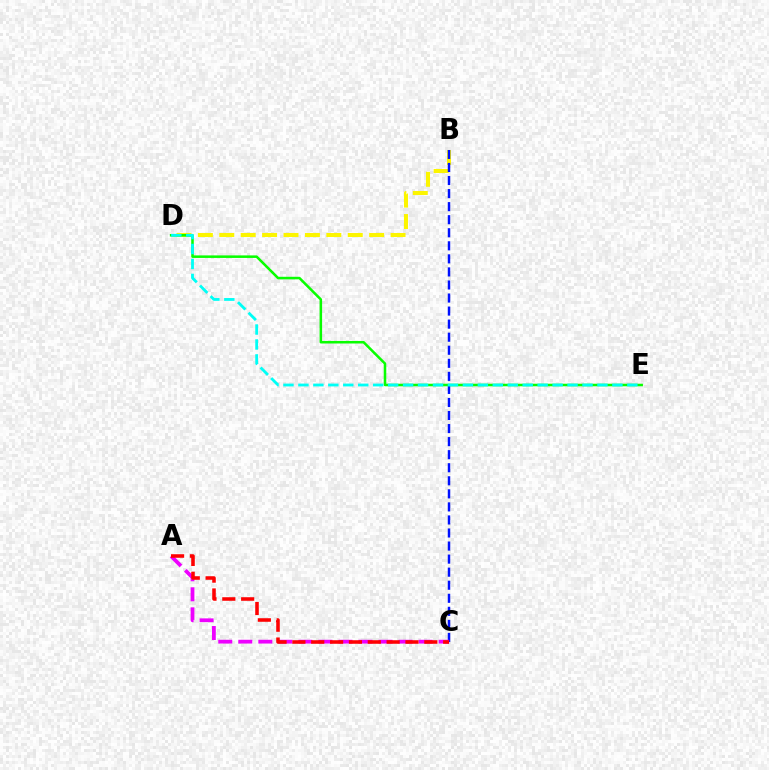{('B', 'D'): [{'color': '#fcf500', 'line_style': 'dashed', 'thickness': 2.91}], ('B', 'C'): [{'color': '#0010ff', 'line_style': 'dashed', 'thickness': 1.77}], ('D', 'E'): [{'color': '#08ff00', 'line_style': 'solid', 'thickness': 1.83}, {'color': '#00fff6', 'line_style': 'dashed', 'thickness': 2.03}], ('A', 'C'): [{'color': '#ee00ff', 'line_style': 'dashed', 'thickness': 2.72}, {'color': '#ff0000', 'line_style': 'dashed', 'thickness': 2.56}]}